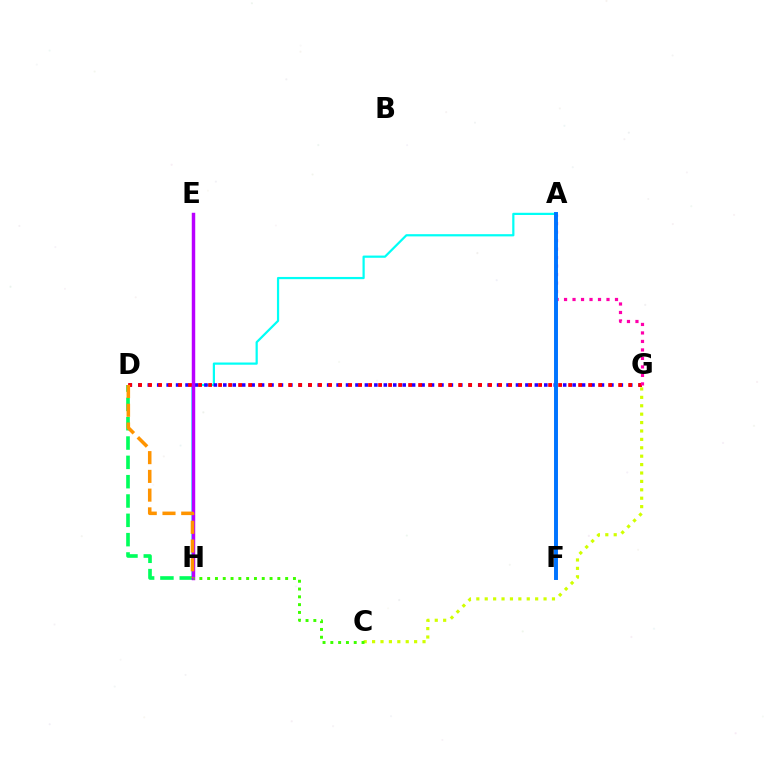{('A', 'H'): [{'color': '#00fff6', 'line_style': 'solid', 'thickness': 1.6}], ('D', 'G'): [{'color': '#2500ff', 'line_style': 'dotted', 'thickness': 2.57}, {'color': '#ff0000', 'line_style': 'dotted', 'thickness': 2.72}], ('A', 'G'): [{'color': '#ff00ac', 'line_style': 'dotted', 'thickness': 2.31}], ('D', 'H'): [{'color': '#00ff5c', 'line_style': 'dashed', 'thickness': 2.62}, {'color': '#ff9400', 'line_style': 'dashed', 'thickness': 2.55}], ('C', 'G'): [{'color': '#d1ff00', 'line_style': 'dotted', 'thickness': 2.28}], ('E', 'H'): [{'color': '#b900ff', 'line_style': 'solid', 'thickness': 2.49}], ('C', 'H'): [{'color': '#3dff00', 'line_style': 'dotted', 'thickness': 2.12}], ('A', 'F'): [{'color': '#0074ff', 'line_style': 'solid', 'thickness': 2.84}]}